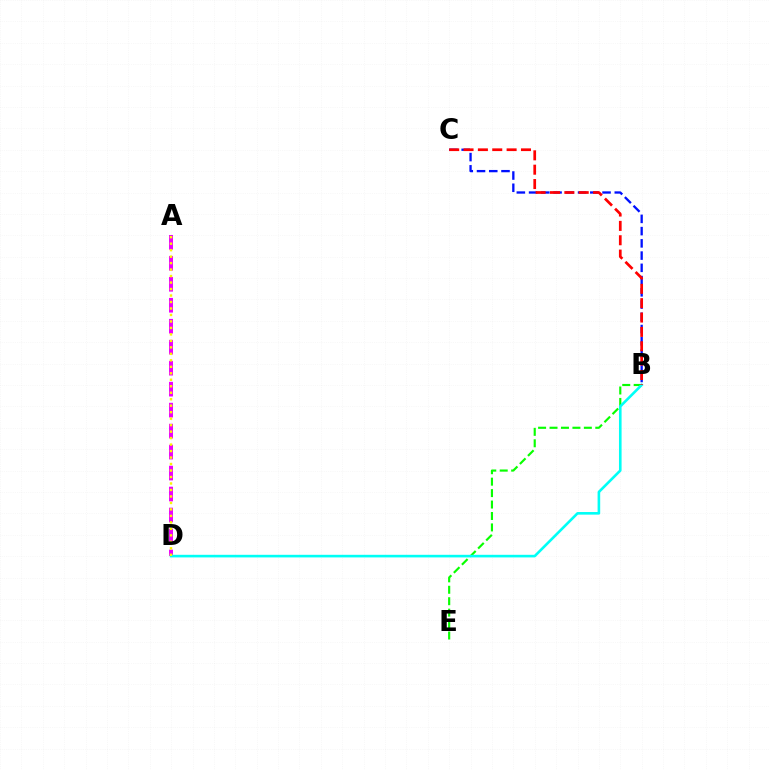{('B', 'E'): [{'color': '#08ff00', 'line_style': 'dashed', 'thickness': 1.55}], ('B', 'C'): [{'color': '#0010ff', 'line_style': 'dashed', 'thickness': 1.66}, {'color': '#ff0000', 'line_style': 'dashed', 'thickness': 1.95}], ('A', 'D'): [{'color': '#ee00ff', 'line_style': 'dashed', 'thickness': 2.85}, {'color': '#fcf500', 'line_style': 'dotted', 'thickness': 1.76}], ('B', 'D'): [{'color': '#00fff6', 'line_style': 'solid', 'thickness': 1.88}]}